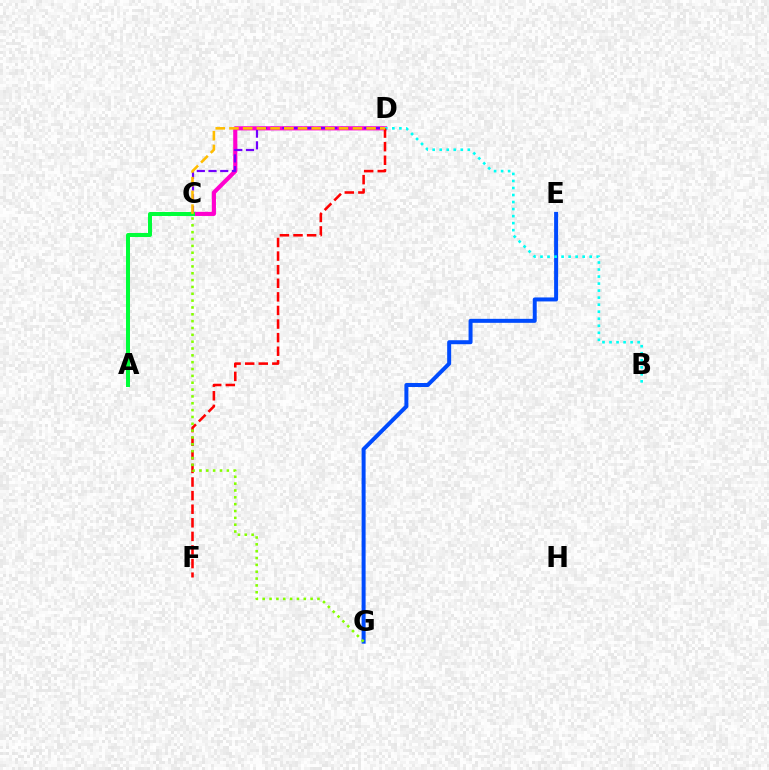{('E', 'G'): [{'color': '#004bff', 'line_style': 'solid', 'thickness': 2.87}], ('C', 'D'): [{'color': '#ff00cf', 'line_style': 'solid', 'thickness': 2.98}, {'color': '#7200ff', 'line_style': 'dashed', 'thickness': 1.59}, {'color': '#ffbd00', 'line_style': 'dashed', 'thickness': 1.86}], ('B', 'D'): [{'color': '#00fff6', 'line_style': 'dotted', 'thickness': 1.91}], ('A', 'C'): [{'color': '#00ff39', 'line_style': 'solid', 'thickness': 2.87}], ('D', 'F'): [{'color': '#ff0000', 'line_style': 'dashed', 'thickness': 1.85}], ('C', 'G'): [{'color': '#84ff00', 'line_style': 'dotted', 'thickness': 1.86}]}